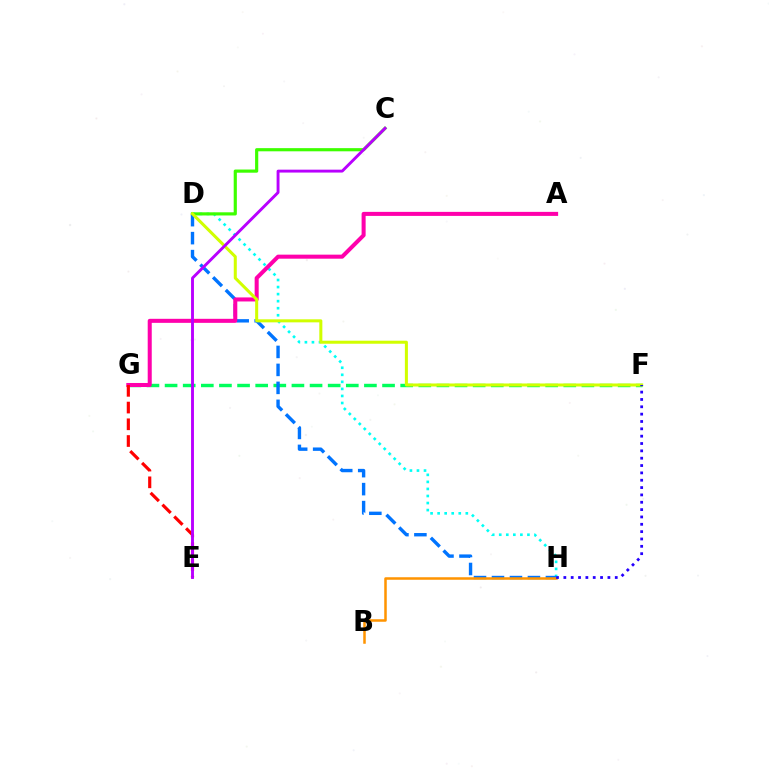{('D', 'H'): [{'color': '#00fff6', 'line_style': 'dotted', 'thickness': 1.91}, {'color': '#0074ff', 'line_style': 'dashed', 'thickness': 2.44}], ('C', 'D'): [{'color': '#3dff00', 'line_style': 'solid', 'thickness': 2.28}], ('F', 'G'): [{'color': '#00ff5c', 'line_style': 'dashed', 'thickness': 2.46}], ('A', 'G'): [{'color': '#ff00ac', 'line_style': 'solid', 'thickness': 2.91}], ('B', 'H'): [{'color': '#ff9400', 'line_style': 'solid', 'thickness': 1.81}], ('E', 'G'): [{'color': '#ff0000', 'line_style': 'dashed', 'thickness': 2.27}], ('D', 'F'): [{'color': '#d1ff00', 'line_style': 'solid', 'thickness': 2.19}], ('F', 'H'): [{'color': '#2500ff', 'line_style': 'dotted', 'thickness': 2.0}], ('C', 'E'): [{'color': '#b900ff', 'line_style': 'solid', 'thickness': 2.08}]}